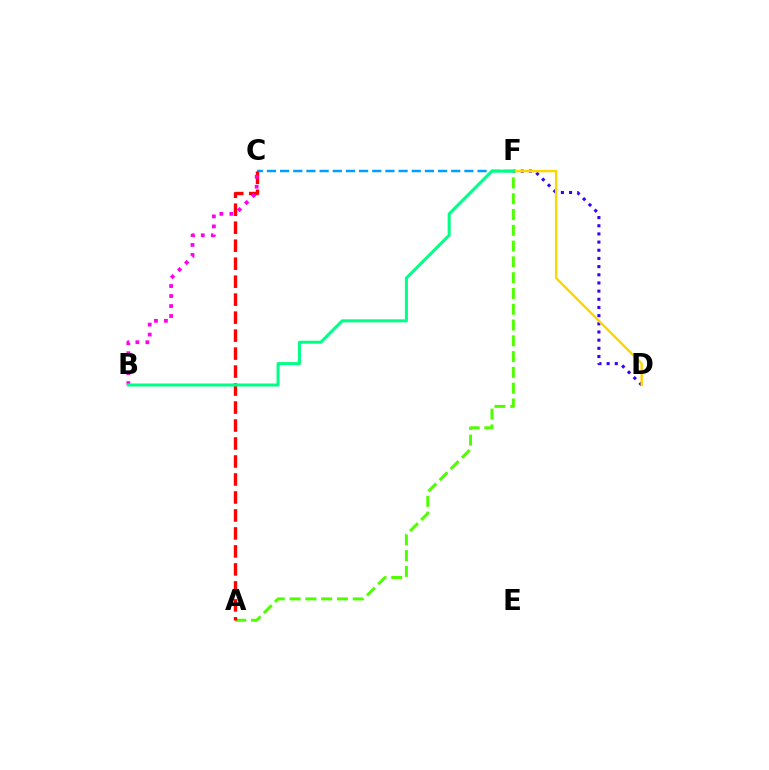{('A', 'F'): [{'color': '#4fff00', 'line_style': 'dashed', 'thickness': 2.14}], ('C', 'F'): [{'color': '#009eff', 'line_style': 'dashed', 'thickness': 1.79}], ('D', 'F'): [{'color': '#3700ff', 'line_style': 'dotted', 'thickness': 2.22}, {'color': '#ffd500', 'line_style': 'solid', 'thickness': 1.72}], ('A', 'C'): [{'color': '#ff0000', 'line_style': 'dashed', 'thickness': 2.44}], ('B', 'C'): [{'color': '#ff00ed', 'line_style': 'dotted', 'thickness': 2.71}], ('B', 'F'): [{'color': '#00ff86', 'line_style': 'solid', 'thickness': 2.18}]}